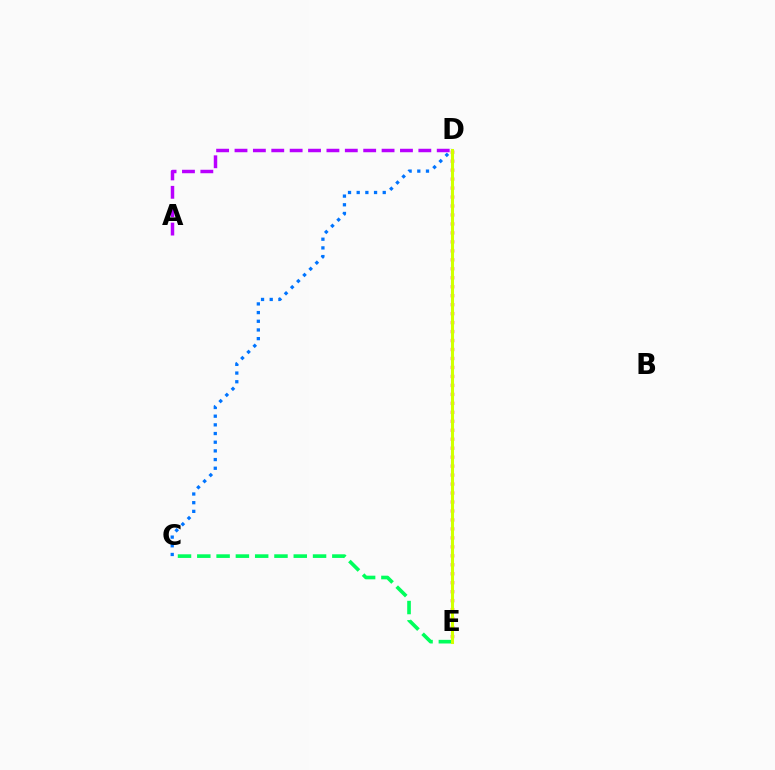{('C', 'E'): [{'color': '#00ff5c', 'line_style': 'dashed', 'thickness': 2.62}], ('A', 'D'): [{'color': '#b900ff', 'line_style': 'dashed', 'thickness': 2.5}], ('D', 'E'): [{'color': '#ff0000', 'line_style': 'dotted', 'thickness': 2.44}, {'color': '#d1ff00', 'line_style': 'solid', 'thickness': 2.21}], ('C', 'D'): [{'color': '#0074ff', 'line_style': 'dotted', 'thickness': 2.36}]}